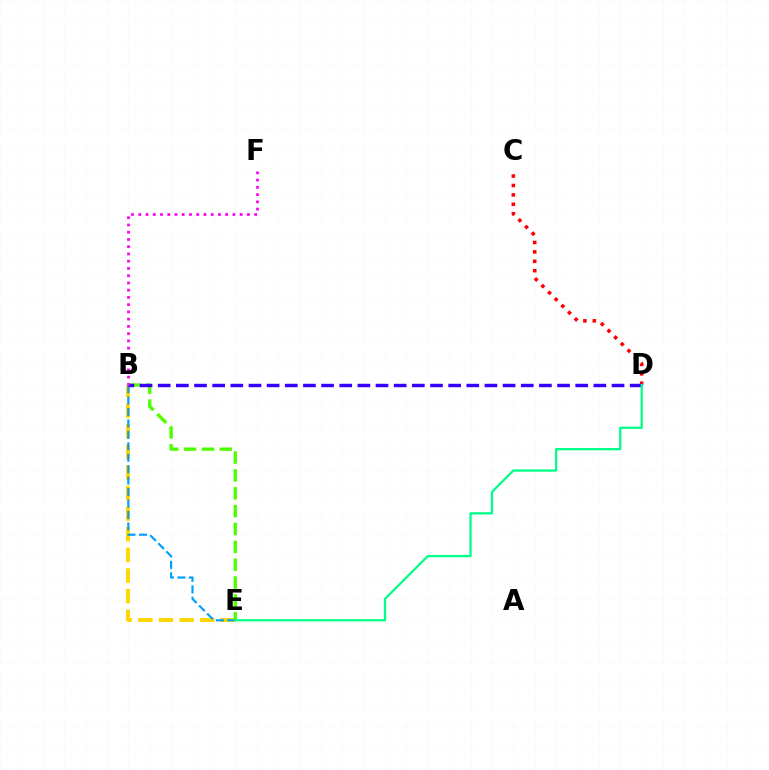{('C', 'D'): [{'color': '#ff0000', 'line_style': 'dotted', 'thickness': 2.56}], ('B', 'E'): [{'color': '#ffd500', 'line_style': 'dashed', 'thickness': 2.8}, {'color': '#009eff', 'line_style': 'dashed', 'thickness': 1.56}, {'color': '#4fff00', 'line_style': 'dashed', 'thickness': 2.43}], ('B', 'D'): [{'color': '#3700ff', 'line_style': 'dashed', 'thickness': 2.47}], ('B', 'F'): [{'color': '#ff00ed', 'line_style': 'dotted', 'thickness': 1.97}], ('D', 'E'): [{'color': '#00ff86', 'line_style': 'solid', 'thickness': 1.64}]}